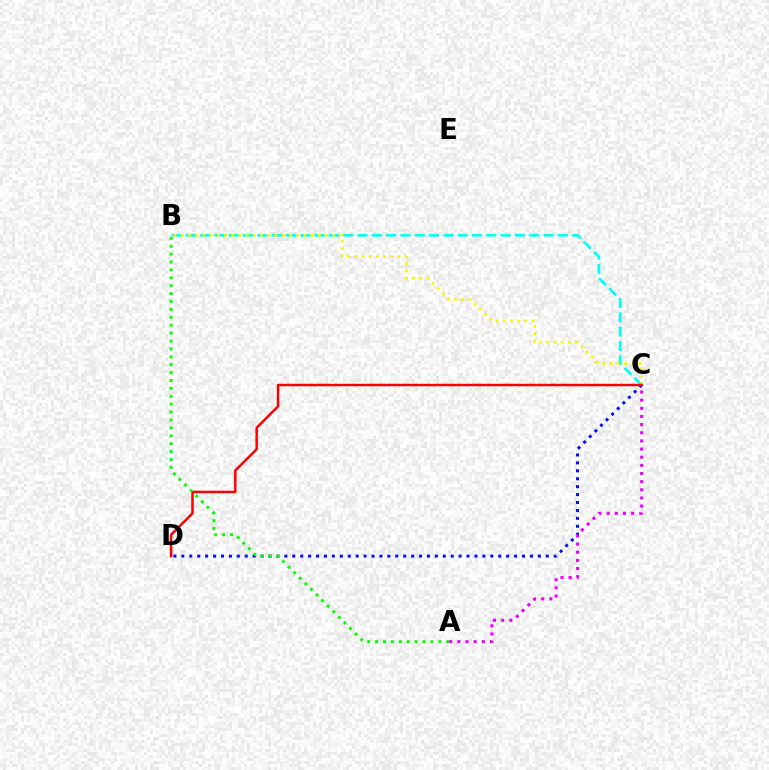{('C', 'D'): [{'color': '#0010ff', 'line_style': 'dotted', 'thickness': 2.15}, {'color': '#ff0000', 'line_style': 'solid', 'thickness': 1.79}], ('B', 'C'): [{'color': '#00fff6', 'line_style': 'dashed', 'thickness': 1.94}, {'color': '#fcf500', 'line_style': 'dotted', 'thickness': 1.96}], ('A', 'B'): [{'color': '#08ff00', 'line_style': 'dotted', 'thickness': 2.15}], ('A', 'C'): [{'color': '#ee00ff', 'line_style': 'dotted', 'thickness': 2.21}]}